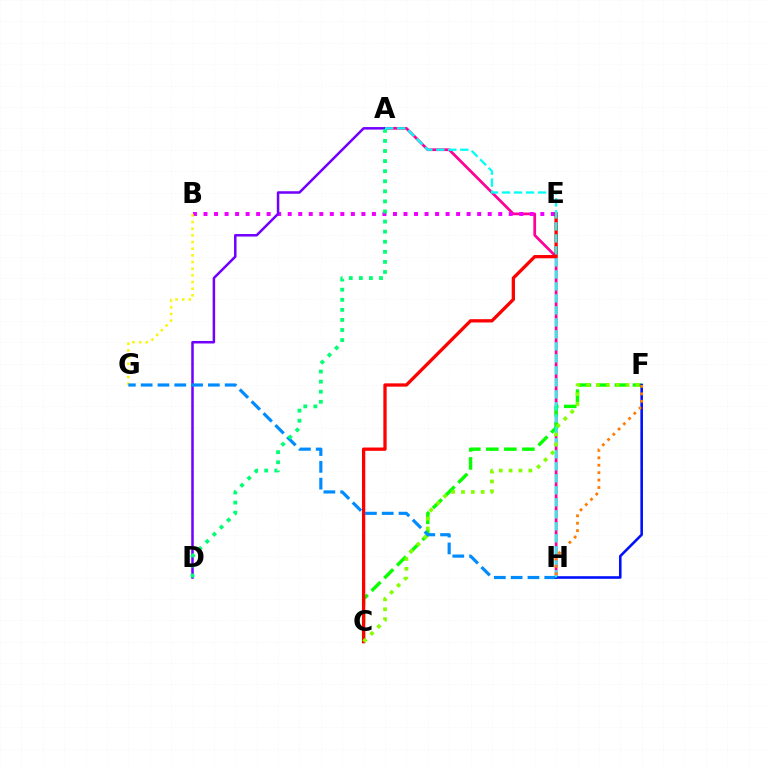{('A', 'H'): [{'color': '#ff0094', 'line_style': 'solid', 'thickness': 1.97}, {'color': '#00fff6', 'line_style': 'dashed', 'thickness': 1.63}], ('B', 'E'): [{'color': '#ee00ff', 'line_style': 'dotted', 'thickness': 2.86}], ('B', 'G'): [{'color': '#fcf500', 'line_style': 'dotted', 'thickness': 1.81}], ('C', 'F'): [{'color': '#08ff00', 'line_style': 'dashed', 'thickness': 2.45}, {'color': '#84ff00', 'line_style': 'dotted', 'thickness': 2.68}], ('C', 'E'): [{'color': '#ff0000', 'line_style': 'solid', 'thickness': 2.37}], ('A', 'D'): [{'color': '#7200ff', 'line_style': 'solid', 'thickness': 1.81}, {'color': '#00ff74', 'line_style': 'dotted', 'thickness': 2.74}], ('G', 'H'): [{'color': '#008cff', 'line_style': 'dashed', 'thickness': 2.28}], ('F', 'H'): [{'color': '#0010ff', 'line_style': 'solid', 'thickness': 1.87}, {'color': '#ff7c00', 'line_style': 'dotted', 'thickness': 2.02}]}